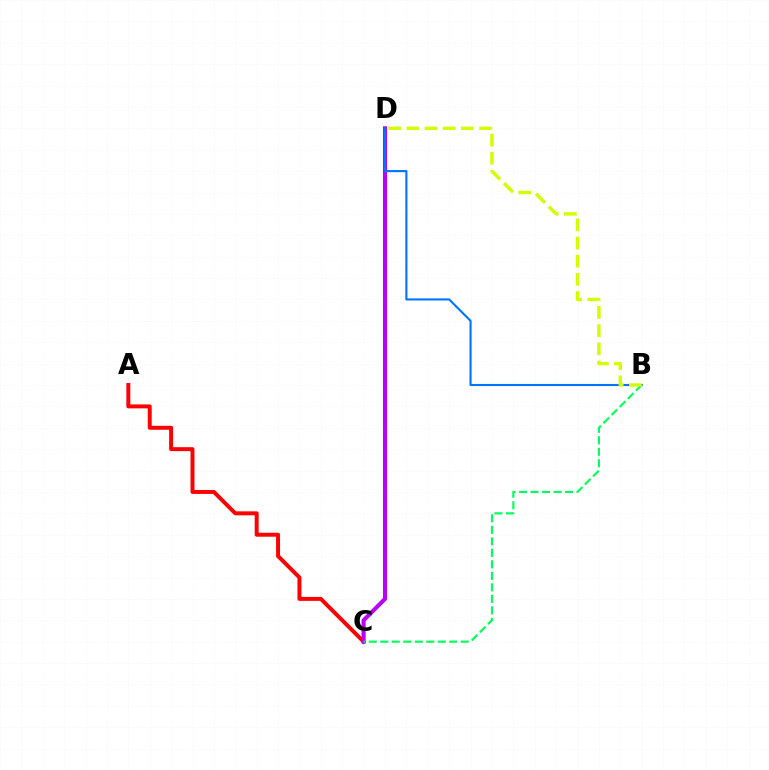{('A', 'C'): [{'color': '#ff0000', 'line_style': 'solid', 'thickness': 2.85}], ('C', 'D'): [{'color': '#b900ff', 'line_style': 'solid', 'thickness': 2.95}], ('B', 'D'): [{'color': '#0074ff', 'line_style': 'solid', 'thickness': 1.52}, {'color': '#d1ff00', 'line_style': 'dashed', 'thickness': 2.47}], ('B', 'C'): [{'color': '#00ff5c', 'line_style': 'dashed', 'thickness': 1.56}]}